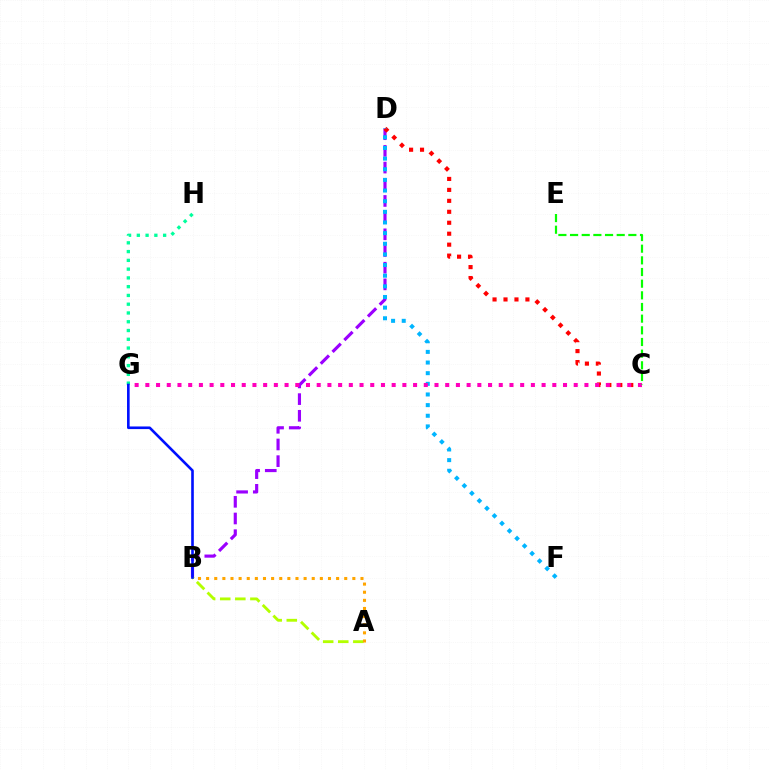{('B', 'D'): [{'color': '#9b00ff', 'line_style': 'dashed', 'thickness': 2.27}], ('G', 'H'): [{'color': '#00ff9d', 'line_style': 'dotted', 'thickness': 2.38}], ('A', 'B'): [{'color': '#b3ff00', 'line_style': 'dashed', 'thickness': 2.05}, {'color': '#ffa500', 'line_style': 'dotted', 'thickness': 2.21}], ('B', 'G'): [{'color': '#0010ff', 'line_style': 'solid', 'thickness': 1.89}], ('C', 'D'): [{'color': '#ff0000', 'line_style': 'dotted', 'thickness': 2.98}], ('D', 'F'): [{'color': '#00b5ff', 'line_style': 'dotted', 'thickness': 2.89}], ('C', 'G'): [{'color': '#ff00bd', 'line_style': 'dotted', 'thickness': 2.91}], ('C', 'E'): [{'color': '#08ff00', 'line_style': 'dashed', 'thickness': 1.58}]}